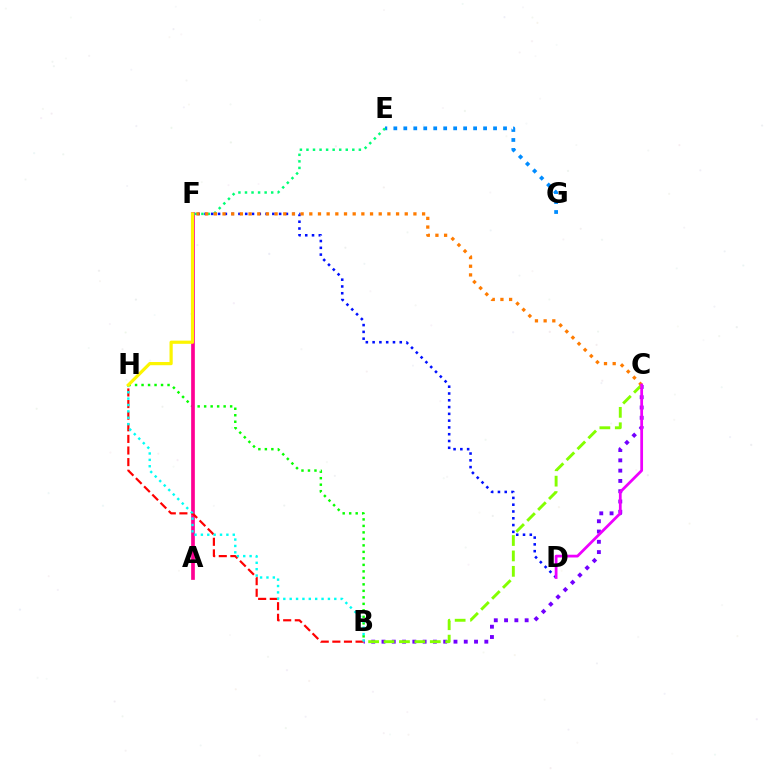{('E', 'G'): [{'color': '#008cff', 'line_style': 'dotted', 'thickness': 2.71}], ('D', 'F'): [{'color': '#0010ff', 'line_style': 'dotted', 'thickness': 1.84}], ('B', 'C'): [{'color': '#7200ff', 'line_style': 'dotted', 'thickness': 2.79}, {'color': '#84ff00', 'line_style': 'dashed', 'thickness': 2.09}], ('B', 'H'): [{'color': '#08ff00', 'line_style': 'dotted', 'thickness': 1.77}, {'color': '#ff0000', 'line_style': 'dashed', 'thickness': 1.58}, {'color': '#00fff6', 'line_style': 'dotted', 'thickness': 1.73}], ('A', 'F'): [{'color': '#ff0094', 'line_style': 'solid', 'thickness': 2.66}], ('E', 'F'): [{'color': '#00ff74', 'line_style': 'dotted', 'thickness': 1.78}], ('C', 'F'): [{'color': '#ff7c00', 'line_style': 'dotted', 'thickness': 2.36}], ('C', 'D'): [{'color': '#ee00ff', 'line_style': 'solid', 'thickness': 1.98}], ('F', 'H'): [{'color': '#fcf500', 'line_style': 'solid', 'thickness': 2.3}]}